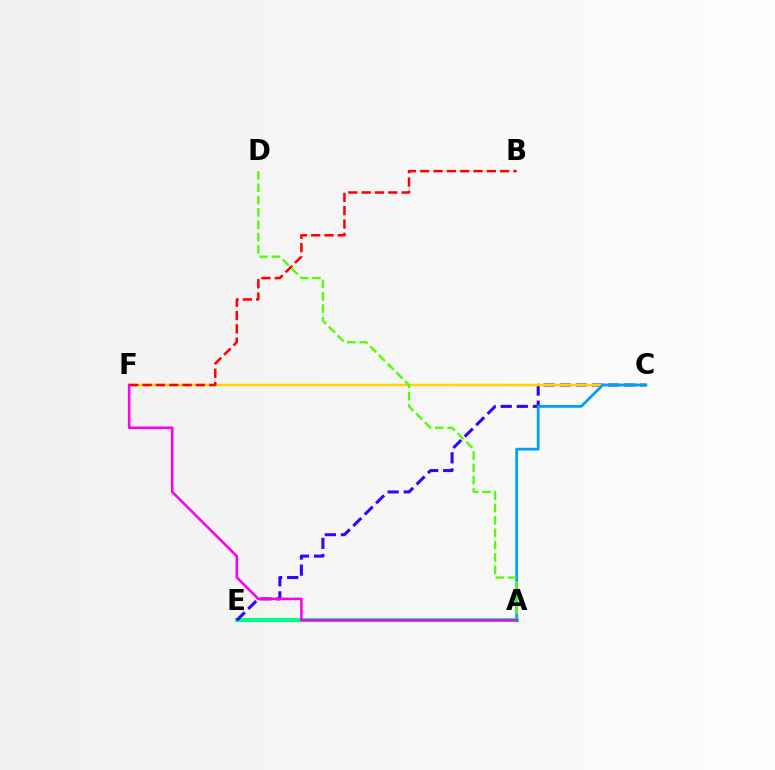{('A', 'E'): [{'color': '#00ff86', 'line_style': 'solid', 'thickness': 2.98}], ('C', 'E'): [{'color': '#3700ff', 'line_style': 'dashed', 'thickness': 2.19}], ('C', 'F'): [{'color': '#ffd500', 'line_style': 'solid', 'thickness': 1.77}], ('A', 'C'): [{'color': '#009eff', 'line_style': 'solid', 'thickness': 1.98}], ('B', 'F'): [{'color': '#ff0000', 'line_style': 'dashed', 'thickness': 1.81}], ('A', 'D'): [{'color': '#4fff00', 'line_style': 'dashed', 'thickness': 1.68}], ('A', 'F'): [{'color': '#ff00ed', 'line_style': 'solid', 'thickness': 1.85}]}